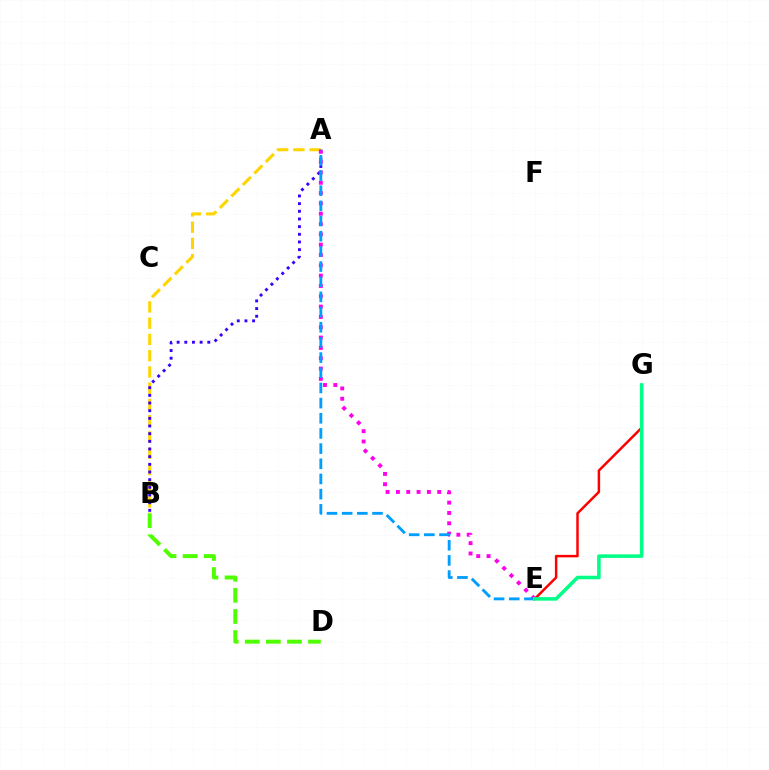{('A', 'B'): [{'color': '#ffd500', 'line_style': 'dashed', 'thickness': 2.21}, {'color': '#3700ff', 'line_style': 'dotted', 'thickness': 2.08}], ('A', 'E'): [{'color': '#ff00ed', 'line_style': 'dotted', 'thickness': 2.8}, {'color': '#009eff', 'line_style': 'dashed', 'thickness': 2.06}], ('B', 'D'): [{'color': '#4fff00', 'line_style': 'dashed', 'thickness': 2.87}], ('E', 'G'): [{'color': '#ff0000', 'line_style': 'solid', 'thickness': 1.79}, {'color': '#00ff86', 'line_style': 'solid', 'thickness': 2.55}]}